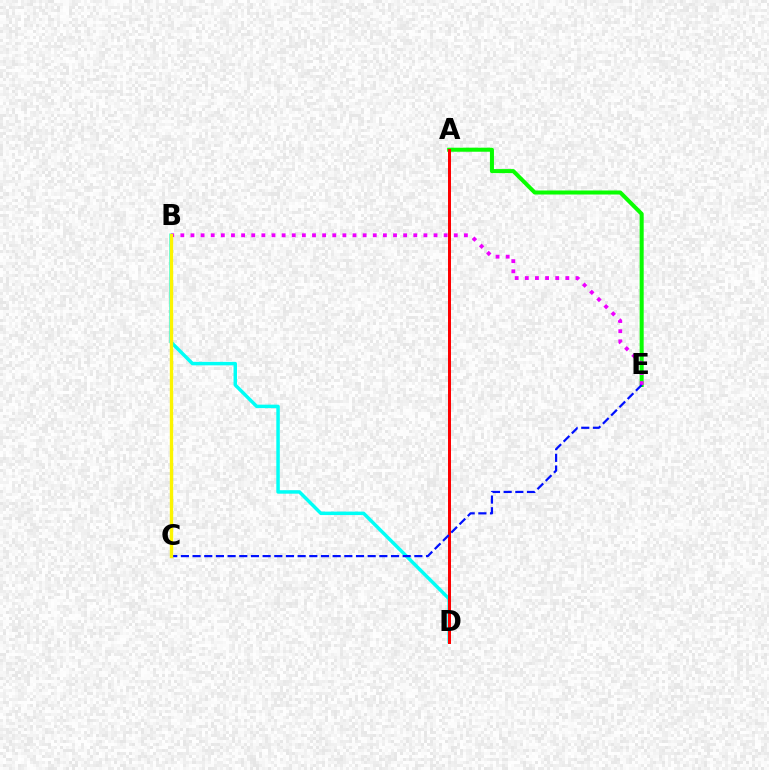{('B', 'D'): [{'color': '#00fff6', 'line_style': 'solid', 'thickness': 2.5}], ('A', 'E'): [{'color': '#08ff00', 'line_style': 'solid', 'thickness': 2.9}], ('A', 'D'): [{'color': '#ff0000', 'line_style': 'solid', 'thickness': 2.15}], ('B', 'E'): [{'color': '#ee00ff', 'line_style': 'dotted', 'thickness': 2.75}], ('C', 'E'): [{'color': '#0010ff', 'line_style': 'dashed', 'thickness': 1.59}], ('B', 'C'): [{'color': '#fcf500', 'line_style': 'solid', 'thickness': 2.41}]}